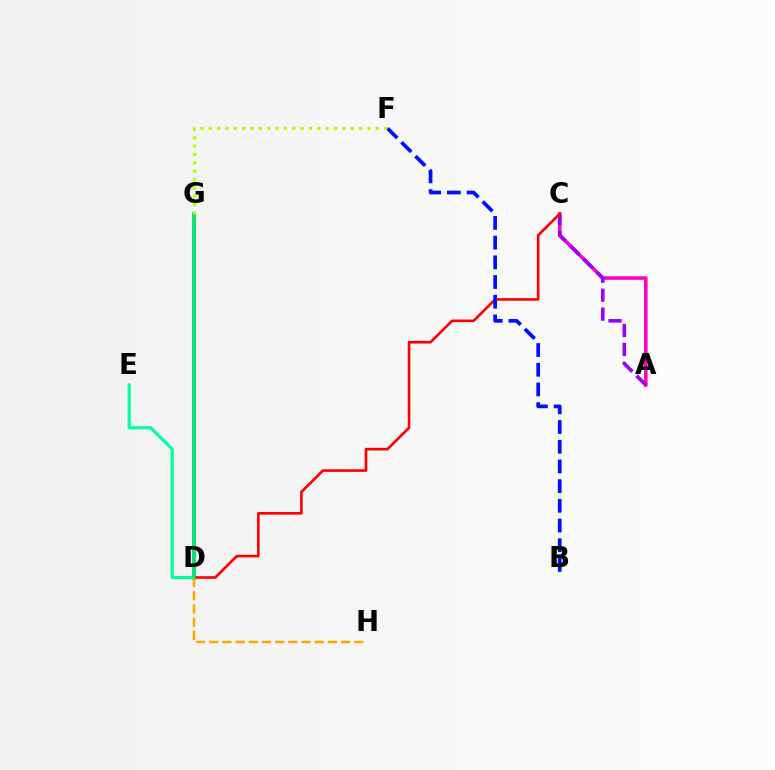{('A', 'C'): [{'color': '#ff00bd', 'line_style': 'solid', 'thickness': 2.57}, {'color': '#9b00ff', 'line_style': 'dashed', 'thickness': 2.57}], ('D', 'G'): [{'color': '#00b5ff', 'line_style': 'solid', 'thickness': 2.71}, {'color': '#08ff00', 'line_style': 'solid', 'thickness': 1.54}], ('C', 'D'): [{'color': '#ff0000', 'line_style': 'solid', 'thickness': 1.9}], ('D', 'H'): [{'color': '#ffa500', 'line_style': 'dashed', 'thickness': 1.79}], ('D', 'E'): [{'color': '#00ff9d', 'line_style': 'solid', 'thickness': 2.26}], ('B', 'F'): [{'color': '#0010ff', 'line_style': 'dashed', 'thickness': 2.68}], ('F', 'G'): [{'color': '#b3ff00', 'line_style': 'dotted', 'thickness': 2.27}]}